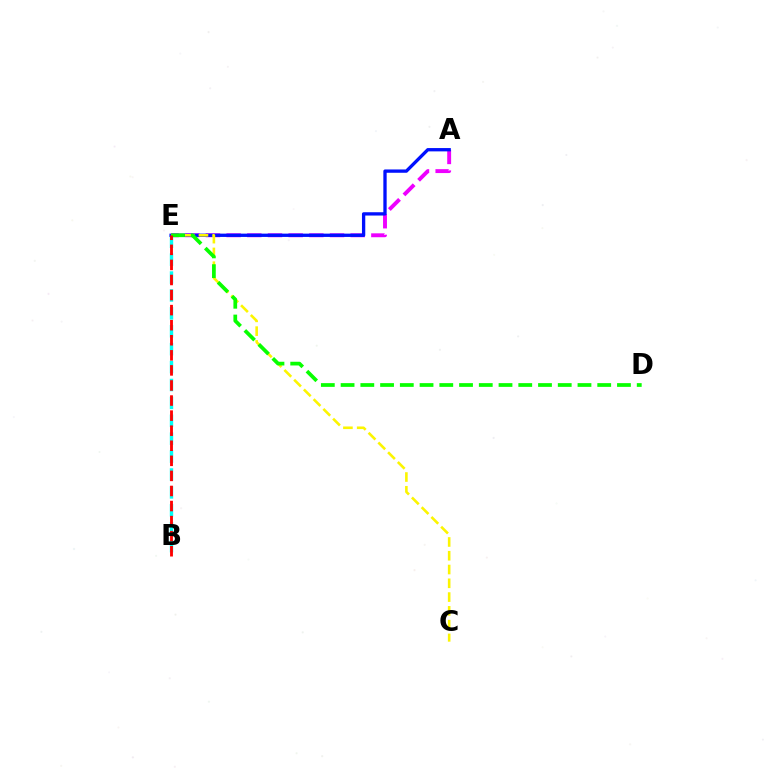{('B', 'E'): [{'color': '#00fff6', 'line_style': 'dashed', 'thickness': 2.43}, {'color': '#ff0000', 'line_style': 'dashed', 'thickness': 2.05}], ('A', 'E'): [{'color': '#ee00ff', 'line_style': 'dashed', 'thickness': 2.81}, {'color': '#0010ff', 'line_style': 'solid', 'thickness': 2.38}], ('C', 'E'): [{'color': '#fcf500', 'line_style': 'dashed', 'thickness': 1.87}], ('D', 'E'): [{'color': '#08ff00', 'line_style': 'dashed', 'thickness': 2.68}]}